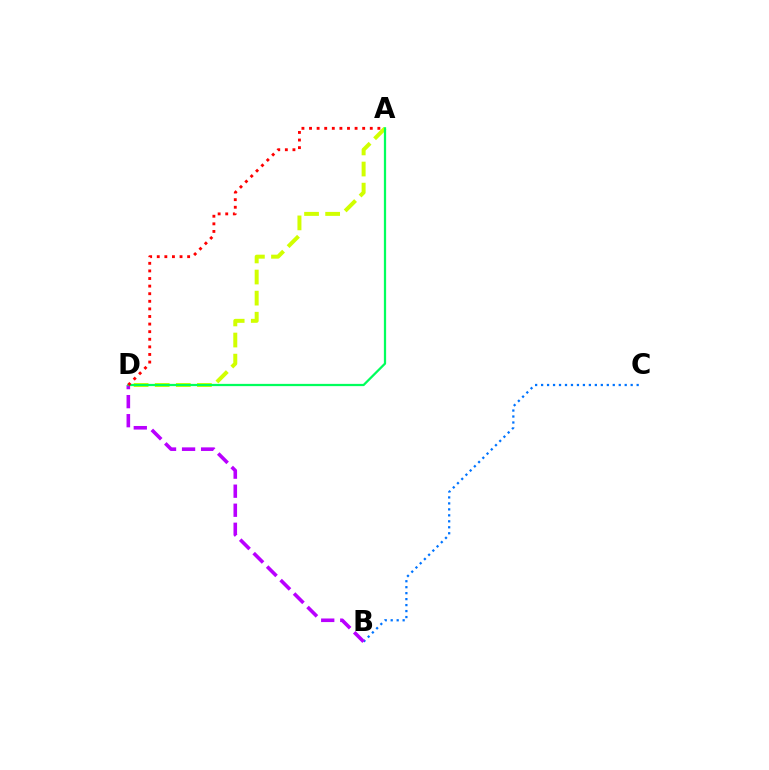{('B', 'C'): [{'color': '#0074ff', 'line_style': 'dotted', 'thickness': 1.62}], ('A', 'D'): [{'color': '#d1ff00', 'line_style': 'dashed', 'thickness': 2.87}, {'color': '#00ff5c', 'line_style': 'solid', 'thickness': 1.62}, {'color': '#ff0000', 'line_style': 'dotted', 'thickness': 2.06}], ('B', 'D'): [{'color': '#b900ff', 'line_style': 'dashed', 'thickness': 2.59}]}